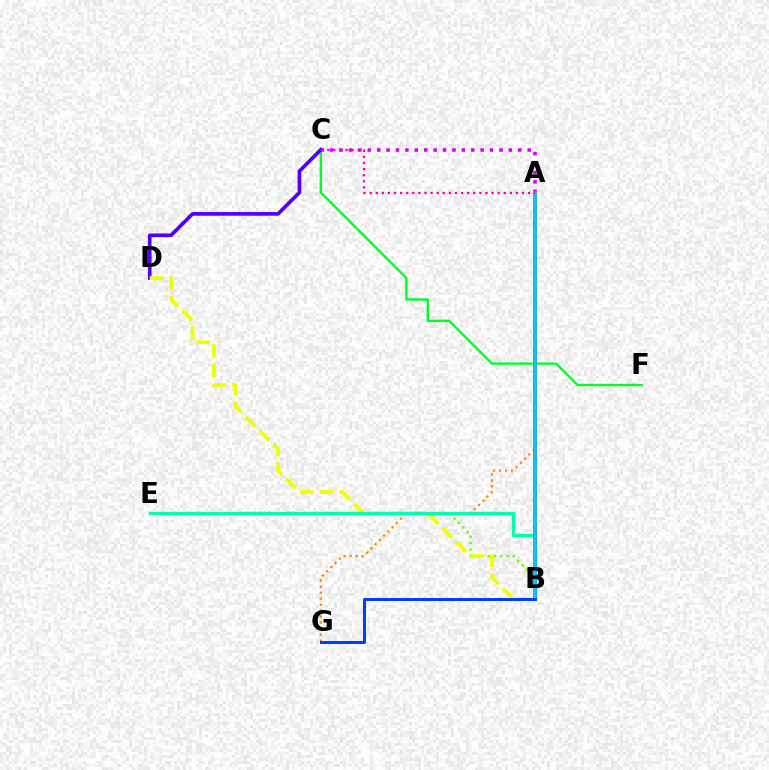{('C', 'F'): [{'color': '#00ff27', 'line_style': 'solid', 'thickness': 1.71}], ('A', 'G'): [{'color': '#ff8800', 'line_style': 'dotted', 'thickness': 1.63}], ('A', 'C'): [{'color': '#d600ff', 'line_style': 'dotted', 'thickness': 2.56}, {'color': '#ff00a0', 'line_style': 'dotted', 'thickness': 1.66}], ('C', 'D'): [{'color': '#4f00ff', 'line_style': 'solid', 'thickness': 2.64}], ('B', 'E'): [{'color': '#66ff00', 'line_style': 'dotted', 'thickness': 1.7}, {'color': '#00ffaf', 'line_style': 'solid', 'thickness': 2.43}], ('B', 'D'): [{'color': '#eeff00', 'line_style': 'dashed', 'thickness': 2.67}], ('A', 'B'): [{'color': '#ff0000', 'line_style': 'solid', 'thickness': 2.58}, {'color': '#00c7ff', 'line_style': 'solid', 'thickness': 2.6}], ('B', 'G'): [{'color': '#003fff', 'line_style': 'solid', 'thickness': 2.16}]}